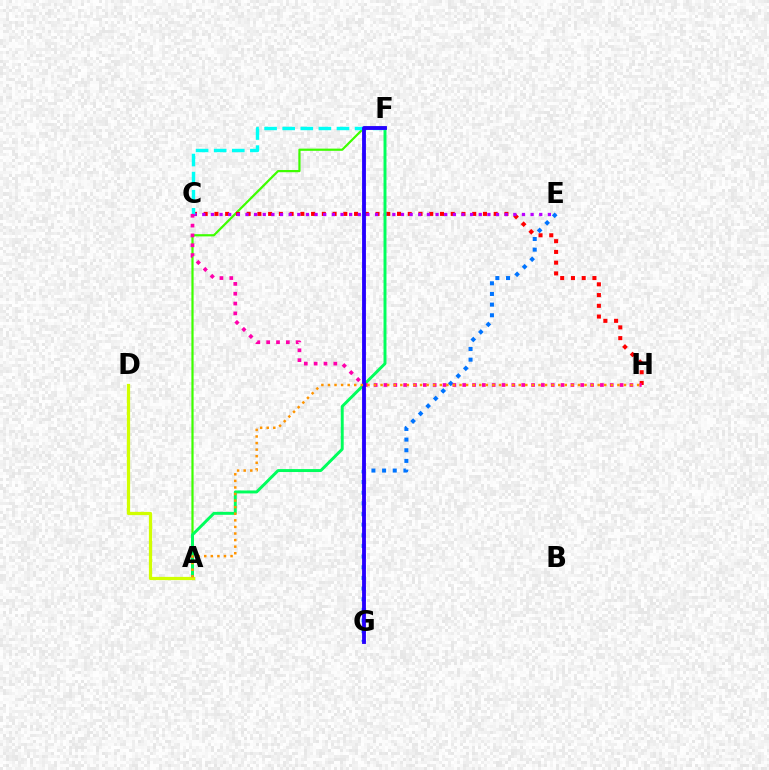{('A', 'F'): [{'color': '#3dff00', 'line_style': 'solid', 'thickness': 1.59}, {'color': '#00ff5c', 'line_style': 'solid', 'thickness': 2.12}], ('C', 'H'): [{'color': '#ff0000', 'line_style': 'dotted', 'thickness': 2.92}, {'color': '#ff00ac', 'line_style': 'dotted', 'thickness': 2.67}], ('C', 'E'): [{'color': '#b900ff', 'line_style': 'dotted', 'thickness': 2.35}], ('E', 'G'): [{'color': '#0074ff', 'line_style': 'dotted', 'thickness': 2.89}], ('C', 'F'): [{'color': '#00fff6', 'line_style': 'dashed', 'thickness': 2.46}], ('A', 'D'): [{'color': '#d1ff00', 'line_style': 'solid', 'thickness': 2.33}], ('F', 'G'): [{'color': '#2500ff', 'line_style': 'solid', 'thickness': 2.78}], ('A', 'H'): [{'color': '#ff9400', 'line_style': 'dotted', 'thickness': 1.79}]}